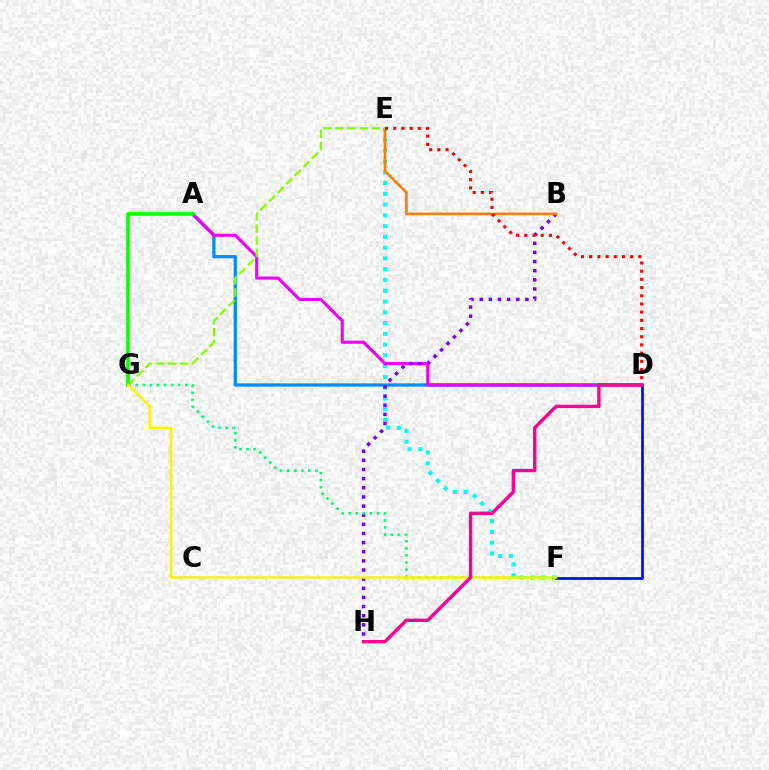{('E', 'F'): [{'color': '#00fff6', 'line_style': 'dotted', 'thickness': 2.93}], ('A', 'D'): [{'color': '#008cff', 'line_style': 'solid', 'thickness': 2.34}, {'color': '#ee00ff', 'line_style': 'solid', 'thickness': 2.24}], ('B', 'H'): [{'color': '#7200ff', 'line_style': 'dotted', 'thickness': 2.48}], ('F', 'G'): [{'color': '#00ff74', 'line_style': 'dotted', 'thickness': 1.92}, {'color': '#fcf500', 'line_style': 'solid', 'thickness': 1.77}], ('B', 'E'): [{'color': '#ff7c00', 'line_style': 'solid', 'thickness': 1.9}], ('E', 'G'): [{'color': '#84ff00', 'line_style': 'dashed', 'thickness': 1.65}], ('A', 'G'): [{'color': '#08ff00', 'line_style': 'solid', 'thickness': 2.55}], ('D', 'F'): [{'color': '#0010ff', 'line_style': 'solid', 'thickness': 1.99}], ('D', 'E'): [{'color': '#ff0000', 'line_style': 'dotted', 'thickness': 2.23}], ('D', 'H'): [{'color': '#ff0094', 'line_style': 'solid', 'thickness': 2.46}]}